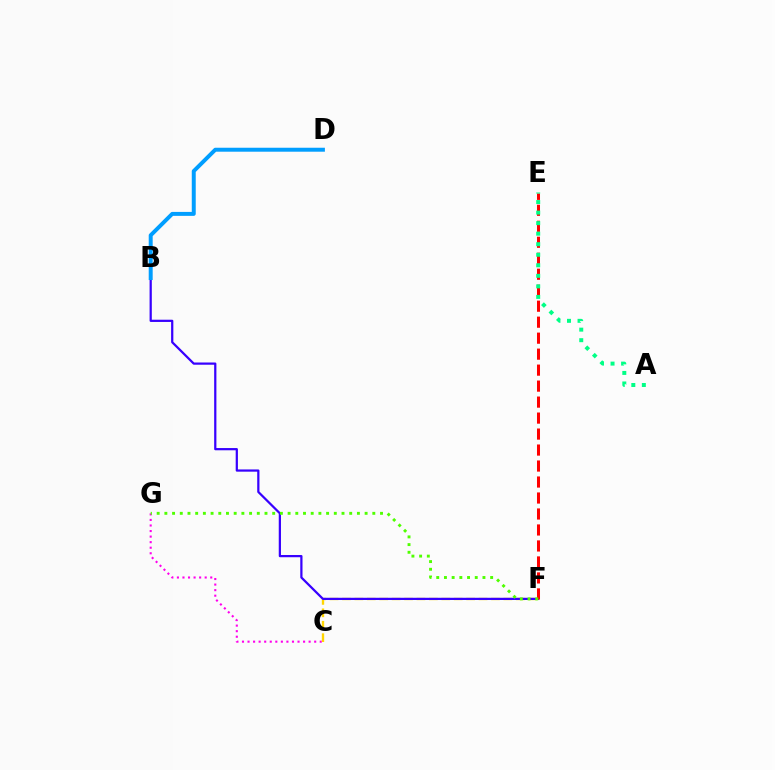{('C', 'G'): [{'color': '#ff00ed', 'line_style': 'dotted', 'thickness': 1.51}], ('C', 'F'): [{'color': '#ffd500', 'line_style': 'dashed', 'thickness': 1.69}], ('B', 'F'): [{'color': '#3700ff', 'line_style': 'solid', 'thickness': 1.61}], ('E', 'F'): [{'color': '#ff0000', 'line_style': 'dashed', 'thickness': 2.17}], ('A', 'E'): [{'color': '#00ff86', 'line_style': 'dotted', 'thickness': 2.86}], ('B', 'D'): [{'color': '#009eff', 'line_style': 'solid', 'thickness': 2.85}], ('F', 'G'): [{'color': '#4fff00', 'line_style': 'dotted', 'thickness': 2.09}]}